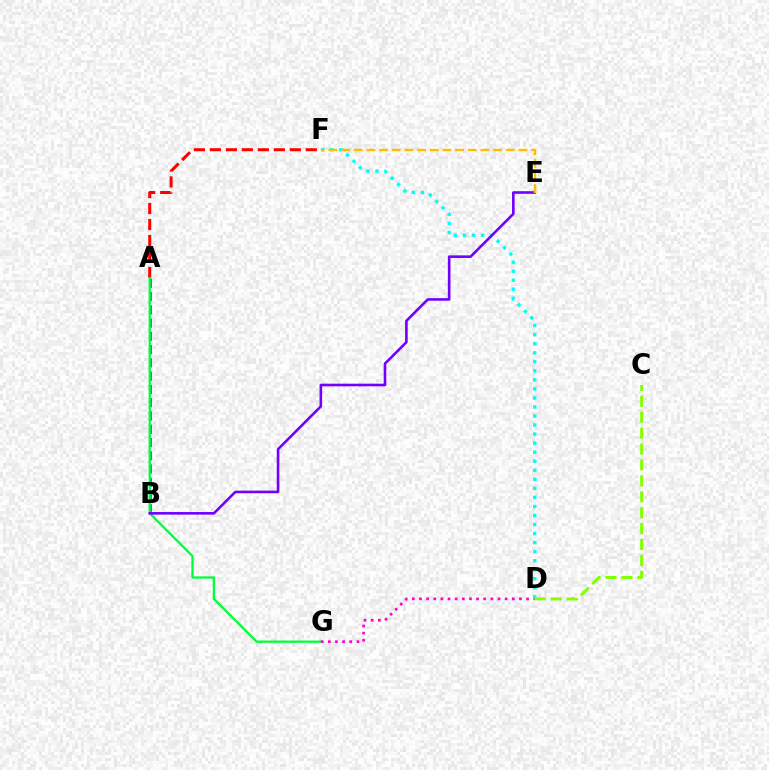{('A', 'B'): [{'color': '#004bff', 'line_style': 'dashed', 'thickness': 1.8}], ('A', 'F'): [{'color': '#ff0000', 'line_style': 'dashed', 'thickness': 2.17}], ('A', 'G'): [{'color': '#00ff39', 'line_style': 'solid', 'thickness': 1.64}], ('D', 'G'): [{'color': '#ff00cf', 'line_style': 'dotted', 'thickness': 1.94}], ('D', 'F'): [{'color': '#00fff6', 'line_style': 'dotted', 'thickness': 2.46}], ('C', 'D'): [{'color': '#84ff00', 'line_style': 'dashed', 'thickness': 2.16}], ('B', 'E'): [{'color': '#7200ff', 'line_style': 'solid', 'thickness': 1.88}], ('E', 'F'): [{'color': '#ffbd00', 'line_style': 'dashed', 'thickness': 1.72}]}